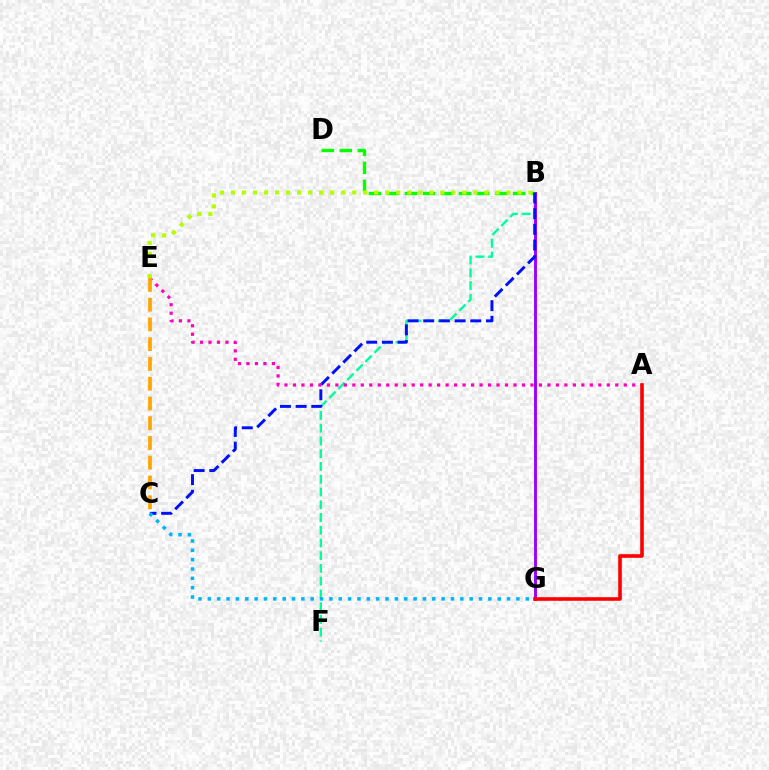{('B', 'F'): [{'color': '#00ff9d', 'line_style': 'dashed', 'thickness': 1.73}], ('B', 'G'): [{'color': '#9b00ff', 'line_style': 'solid', 'thickness': 2.08}], ('B', 'D'): [{'color': '#08ff00', 'line_style': 'dashed', 'thickness': 2.45}], ('B', 'C'): [{'color': '#0010ff', 'line_style': 'dashed', 'thickness': 2.13}], ('A', 'E'): [{'color': '#ff00bd', 'line_style': 'dotted', 'thickness': 2.3}], ('C', 'G'): [{'color': '#00b5ff', 'line_style': 'dotted', 'thickness': 2.54}], ('B', 'E'): [{'color': '#b3ff00', 'line_style': 'dotted', 'thickness': 2.99}], ('C', 'E'): [{'color': '#ffa500', 'line_style': 'dashed', 'thickness': 2.68}], ('A', 'G'): [{'color': '#ff0000', 'line_style': 'solid', 'thickness': 2.59}]}